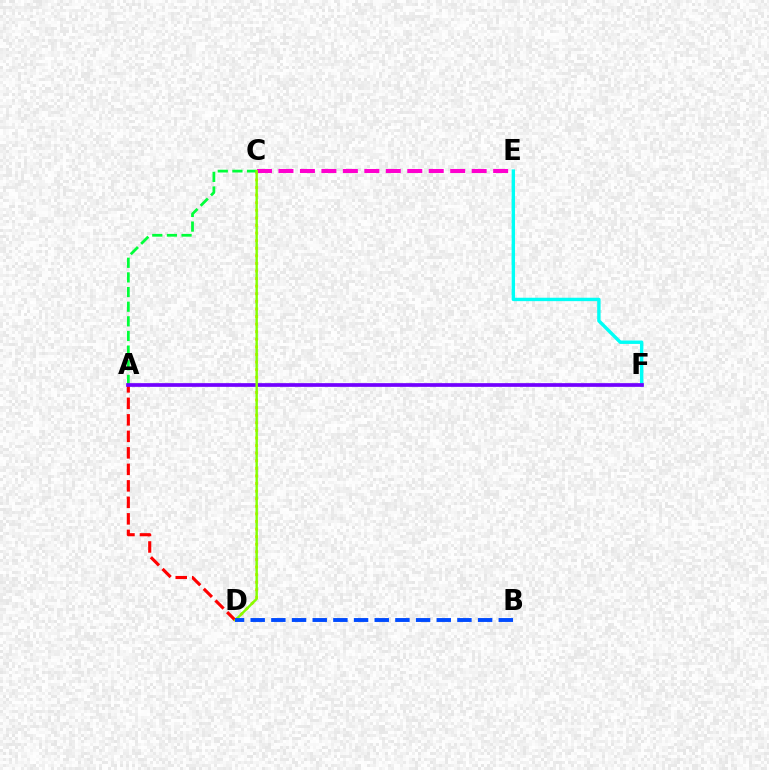{('C', 'D'): [{'color': '#ffbd00', 'line_style': 'dotted', 'thickness': 2.06}, {'color': '#84ff00', 'line_style': 'solid', 'thickness': 1.74}], ('A', 'D'): [{'color': '#ff0000', 'line_style': 'dashed', 'thickness': 2.24}], ('A', 'C'): [{'color': '#00ff39', 'line_style': 'dashed', 'thickness': 1.99}], ('C', 'E'): [{'color': '#ff00cf', 'line_style': 'dashed', 'thickness': 2.92}], ('E', 'F'): [{'color': '#00fff6', 'line_style': 'solid', 'thickness': 2.45}], ('A', 'F'): [{'color': '#7200ff', 'line_style': 'solid', 'thickness': 2.66}], ('B', 'D'): [{'color': '#004bff', 'line_style': 'dashed', 'thickness': 2.81}]}